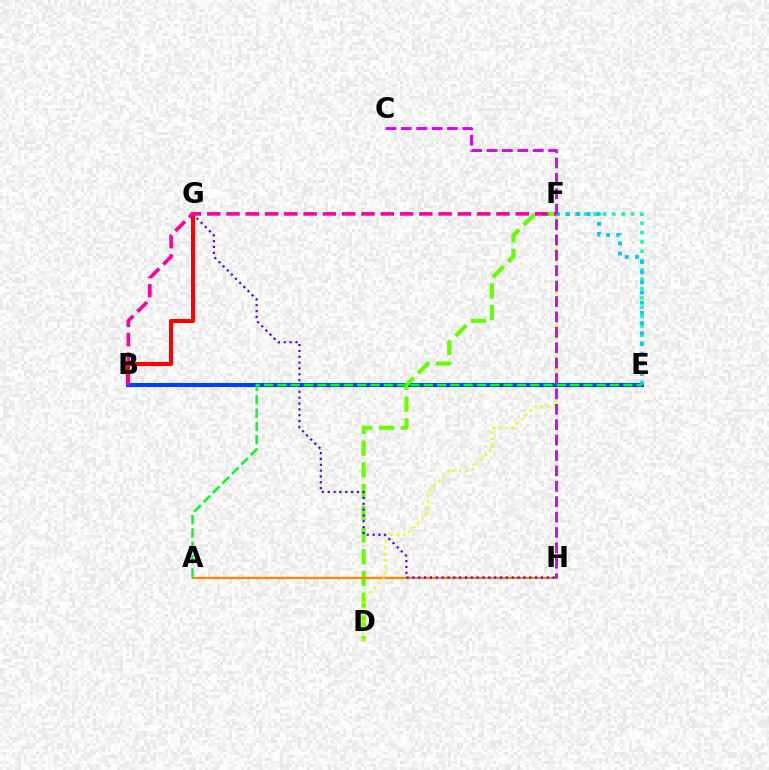{('E', 'F'): [{'color': '#00ffaf', 'line_style': 'dotted', 'thickness': 2.54}, {'color': '#00c7ff', 'line_style': 'dotted', 'thickness': 2.76}], ('B', 'G'): [{'color': '#ff0000', 'line_style': 'solid', 'thickness': 2.93}], ('B', 'E'): [{'color': '#003fff', 'line_style': 'solid', 'thickness': 2.95}], ('D', 'F'): [{'color': '#66ff00', 'line_style': 'dashed', 'thickness': 2.95}, {'color': '#eeff00', 'line_style': 'dotted', 'thickness': 1.73}], ('A', 'H'): [{'color': '#ff8800', 'line_style': 'solid', 'thickness': 1.65}], ('G', 'H'): [{'color': '#4f00ff', 'line_style': 'dotted', 'thickness': 1.59}], ('B', 'F'): [{'color': '#ff00a0', 'line_style': 'dashed', 'thickness': 2.62}], ('A', 'E'): [{'color': '#00ff27', 'line_style': 'dashed', 'thickness': 1.81}], ('C', 'H'): [{'color': '#d600ff', 'line_style': 'dashed', 'thickness': 2.09}]}